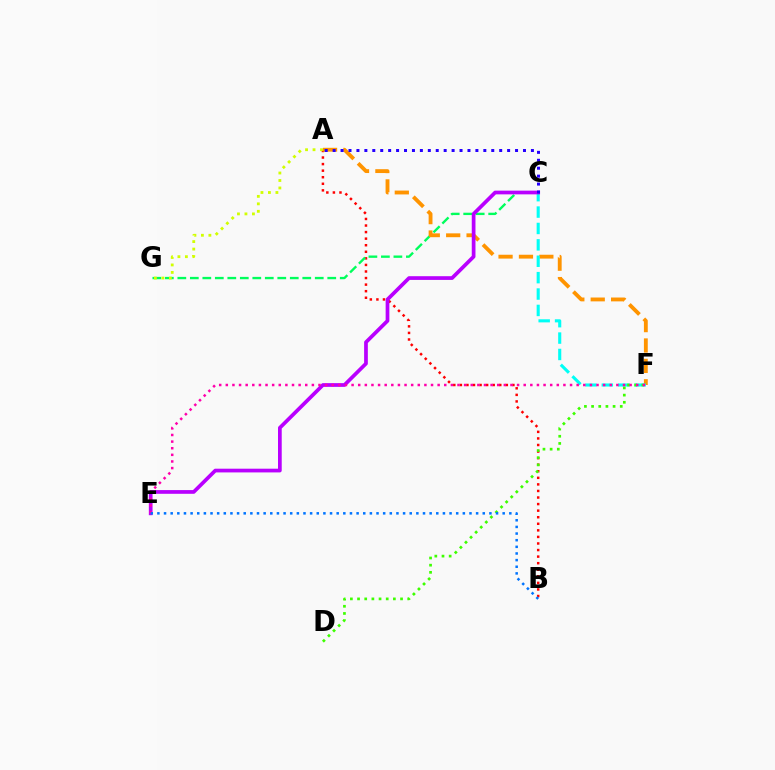{('A', 'B'): [{'color': '#ff0000', 'line_style': 'dotted', 'thickness': 1.78}], ('C', 'G'): [{'color': '#00ff5c', 'line_style': 'dashed', 'thickness': 1.7}], ('A', 'F'): [{'color': '#ff9400', 'line_style': 'dashed', 'thickness': 2.77}], ('A', 'G'): [{'color': '#d1ff00', 'line_style': 'dotted', 'thickness': 2.03}], ('C', 'F'): [{'color': '#00fff6', 'line_style': 'dashed', 'thickness': 2.23}], ('D', 'F'): [{'color': '#3dff00', 'line_style': 'dotted', 'thickness': 1.95}], ('C', 'E'): [{'color': '#b900ff', 'line_style': 'solid', 'thickness': 2.67}], ('E', 'F'): [{'color': '#ff00ac', 'line_style': 'dotted', 'thickness': 1.8}], ('A', 'C'): [{'color': '#2500ff', 'line_style': 'dotted', 'thickness': 2.15}], ('B', 'E'): [{'color': '#0074ff', 'line_style': 'dotted', 'thickness': 1.8}]}